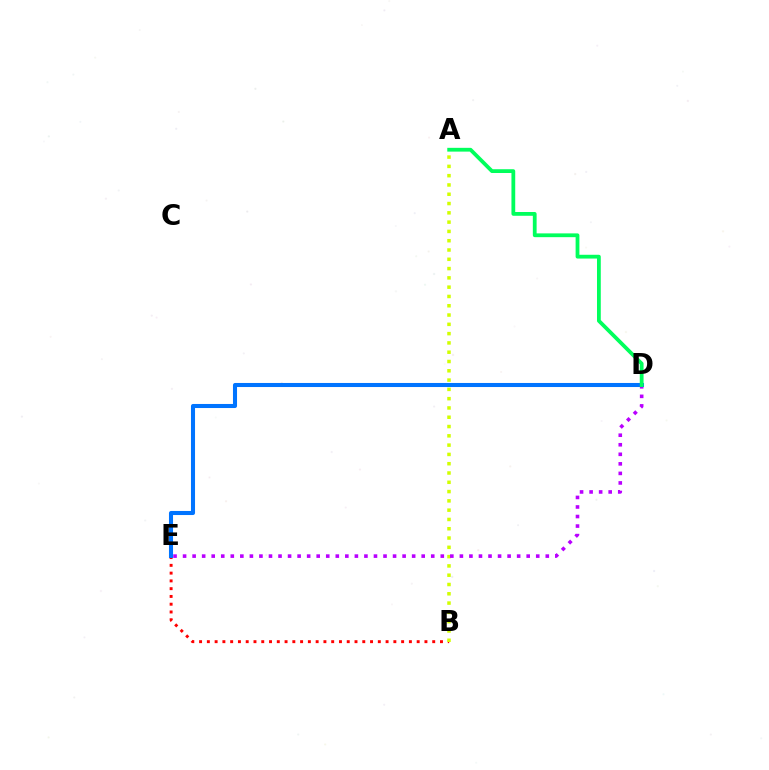{('B', 'E'): [{'color': '#ff0000', 'line_style': 'dotted', 'thickness': 2.11}], ('A', 'B'): [{'color': '#d1ff00', 'line_style': 'dotted', 'thickness': 2.52}], ('D', 'E'): [{'color': '#b900ff', 'line_style': 'dotted', 'thickness': 2.59}, {'color': '#0074ff', 'line_style': 'solid', 'thickness': 2.92}], ('A', 'D'): [{'color': '#00ff5c', 'line_style': 'solid', 'thickness': 2.72}]}